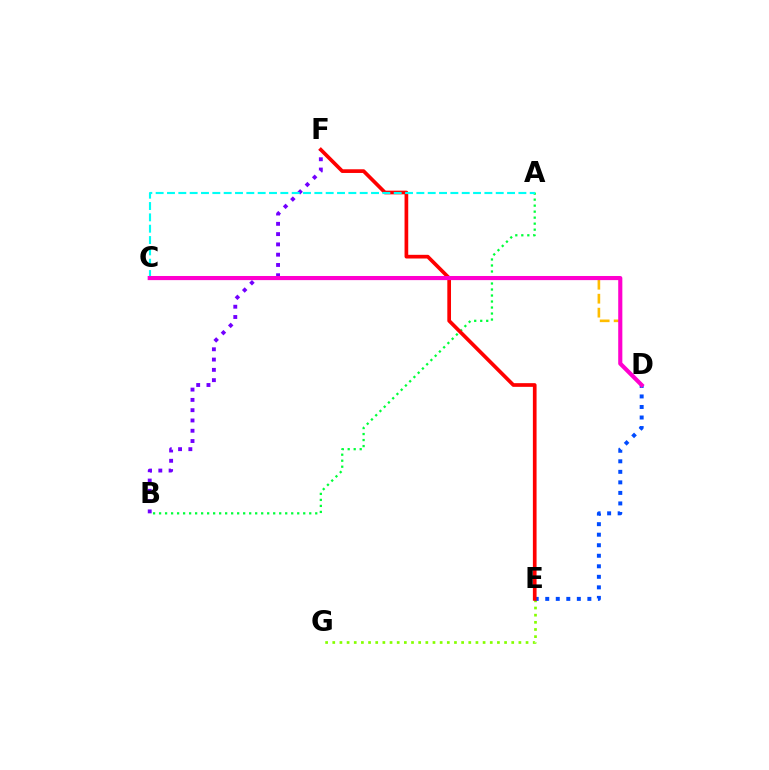{('E', 'G'): [{'color': '#84ff00', 'line_style': 'dotted', 'thickness': 1.94}], ('D', 'E'): [{'color': '#004bff', 'line_style': 'dotted', 'thickness': 2.86}], ('B', 'F'): [{'color': '#7200ff', 'line_style': 'dotted', 'thickness': 2.79}], ('A', 'B'): [{'color': '#00ff39', 'line_style': 'dotted', 'thickness': 1.63}], ('C', 'D'): [{'color': '#ffbd00', 'line_style': 'dashed', 'thickness': 1.9}, {'color': '#ff00cf', 'line_style': 'solid', 'thickness': 2.97}], ('E', 'F'): [{'color': '#ff0000', 'line_style': 'solid', 'thickness': 2.66}], ('A', 'C'): [{'color': '#00fff6', 'line_style': 'dashed', 'thickness': 1.54}]}